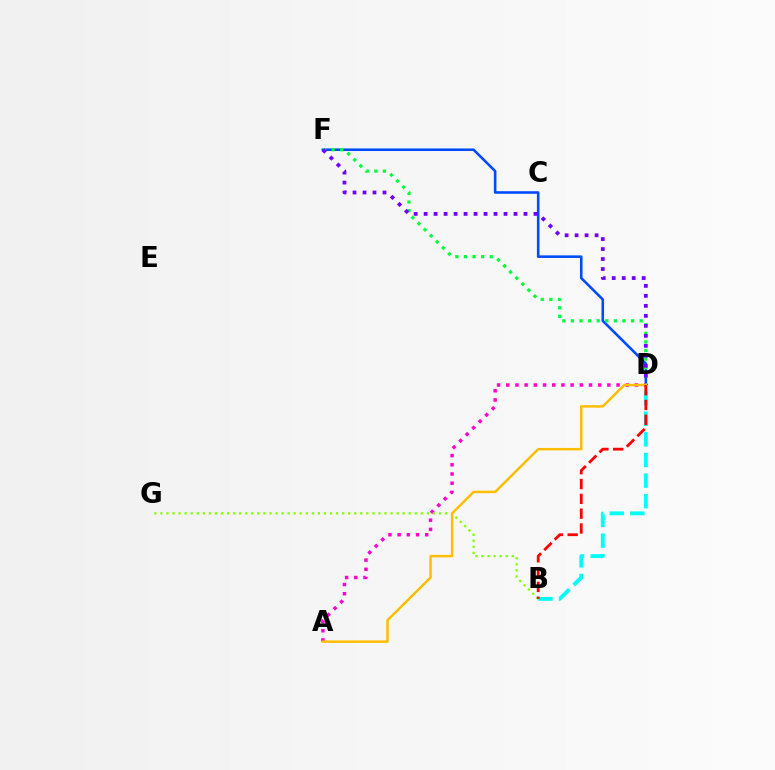{('D', 'F'): [{'color': '#004bff', 'line_style': 'solid', 'thickness': 1.86}, {'color': '#00ff39', 'line_style': 'dotted', 'thickness': 2.33}, {'color': '#7200ff', 'line_style': 'dotted', 'thickness': 2.71}], ('A', 'D'): [{'color': '#ff00cf', 'line_style': 'dotted', 'thickness': 2.5}, {'color': '#ffbd00', 'line_style': 'solid', 'thickness': 1.77}], ('B', 'G'): [{'color': '#84ff00', 'line_style': 'dotted', 'thickness': 1.65}], ('B', 'D'): [{'color': '#00fff6', 'line_style': 'dashed', 'thickness': 2.8}, {'color': '#ff0000', 'line_style': 'dashed', 'thickness': 2.01}]}